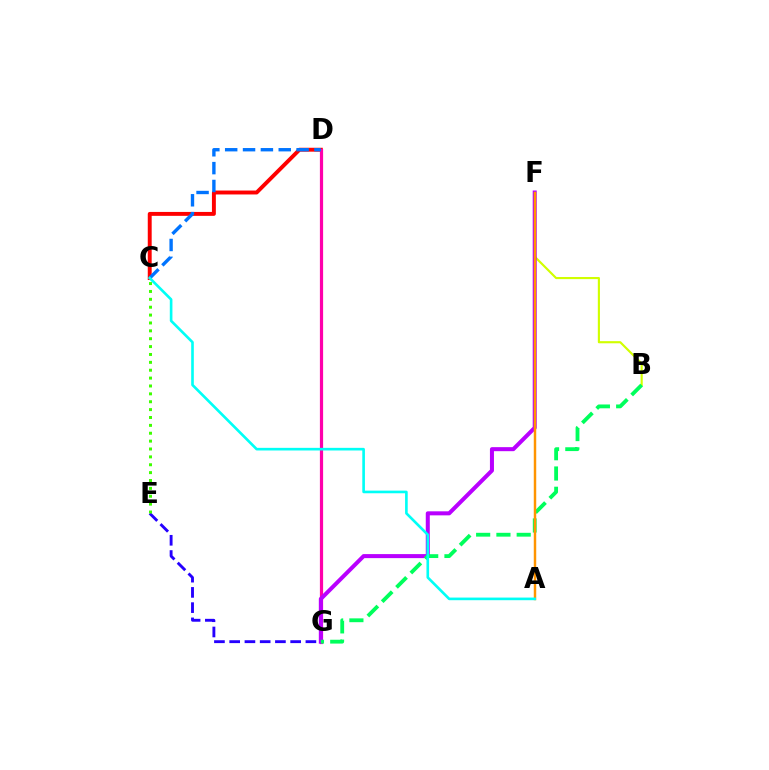{('C', 'D'): [{'color': '#ff0000', 'line_style': 'solid', 'thickness': 2.82}, {'color': '#0074ff', 'line_style': 'dashed', 'thickness': 2.43}], ('B', 'F'): [{'color': '#d1ff00', 'line_style': 'solid', 'thickness': 1.54}], ('D', 'G'): [{'color': '#ff00ac', 'line_style': 'solid', 'thickness': 2.31}], ('E', 'G'): [{'color': '#2500ff', 'line_style': 'dashed', 'thickness': 2.07}], ('F', 'G'): [{'color': '#b900ff', 'line_style': 'solid', 'thickness': 2.9}], ('B', 'G'): [{'color': '#00ff5c', 'line_style': 'dashed', 'thickness': 2.75}], ('C', 'E'): [{'color': '#3dff00', 'line_style': 'dotted', 'thickness': 2.14}], ('A', 'F'): [{'color': '#ff9400', 'line_style': 'solid', 'thickness': 1.77}], ('A', 'C'): [{'color': '#00fff6', 'line_style': 'solid', 'thickness': 1.9}]}